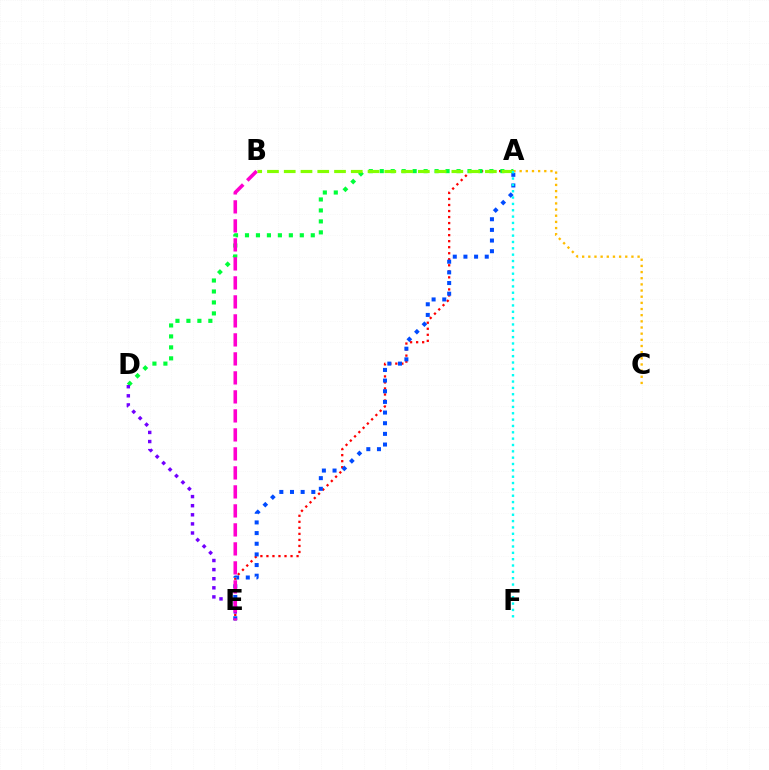{('A', 'C'): [{'color': '#ffbd00', 'line_style': 'dotted', 'thickness': 1.67}], ('A', 'E'): [{'color': '#ff0000', 'line_style': 'dotted', 'thickness': 1.64}, {'color': '#004bff', 'line_style': 'dotted', 'thickness': 2.9}], ('A', 'D'): [{'color': '#00ff39', 'line_style': 'dotted', 'thickness': 2.98}], ('D', 'E'): [{'color': '#7200ff', 'line_style': 'dotted', 'thickness': 2.47}], ('B', 'E'): [{'color': '#ff00cf', 'line_style': 'dashed', 'thickness': 2.58}], ('A', 'B'): [{'color': '#84ff00', 'line_style': 'dashed', 'thickness': 2.28}], ('A', 'F'): [{'color': '#00fff6', 'line_style': 'dotted', 'thickness': 1.72}]}